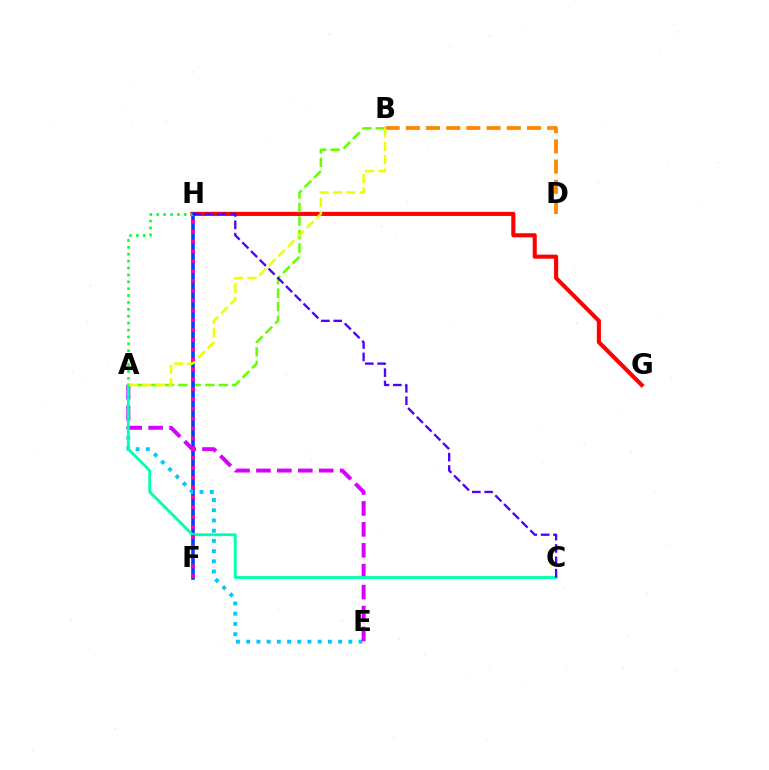{('G', 'H'): [{'color': '#ff0000', 'line_style': 'solid', 'thickness': 2.95}], ('A', 'B'): [{'color': '#66ff00', 'line_style': 'dashed', 'thickness': 1.83}, {'color': '#eeff00', 'line_style': 'dashed', 'thickness': 1.82}], ('F', 'H'): [{'color': '#003fff', 'line_style': 'solid', 'thickness': 2.6}, {'color': '#ff00a0', 'line_style': 'dotted', 'thickness': 2.67}], ('B', 'D'): [{'color': '#ff8800', 'line_style': 'dashed', 'thickness': 2.74}], ('A', 'E'): [{'color': '#00c7ff', 'line_style': 'dotted', 'thickness': 2.77}, {'color': '#d600ff', 'line_style': 'dashed', 'thickness': 2.84}], ('A', 'C'): [{'color': '#00ffaf', 'line_style': 'solid', 'thickness': 2.03}], ('A', 'H'): [{'color': '#00ff27', 'line_style': 'dotted', 'thickness': 1.87}], ('C', 'H'): [{'color': '#4f00ff', 'line_style': 'dashed', 'thickness': 1.68}]}